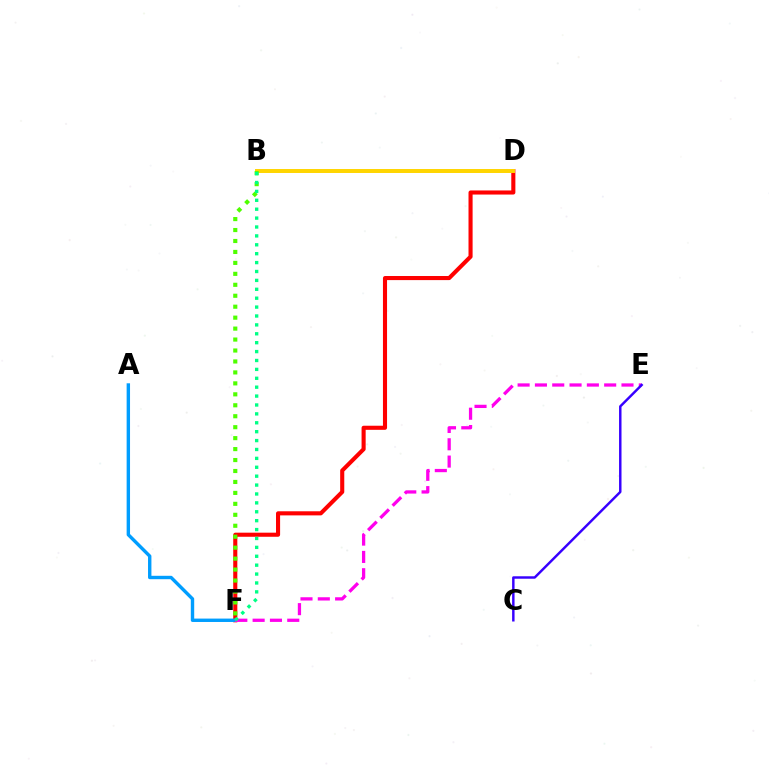{('D', 'F'): [{'color': '#ff0000', 'line_style': 'solid', 'thickness': 2.95}], ('A', 'F'): [{'color': '#009eff', 'line_style': 'solid', 'thickness': 2.44}], ('E', 'F'): [{'color': '#ff00ed', 'line_style': 'dashed', 'thickness': 2.35}], ('B', 'D'): [{'color': '#ffd500', 'line_style': 'solid', 'thickness': 2.85}], ('B', 'F'): [{'color': '#4fff00', 'line_style': 'dotted', 'thickness': 2.98}, {'color': '#00ff86', 'line_style': 'dotted', 'thickness': 2.42}], ('C', 'E'): [{'color': '#3700ff', 'line_style': 'solid', 'thickness': 1.76}]}